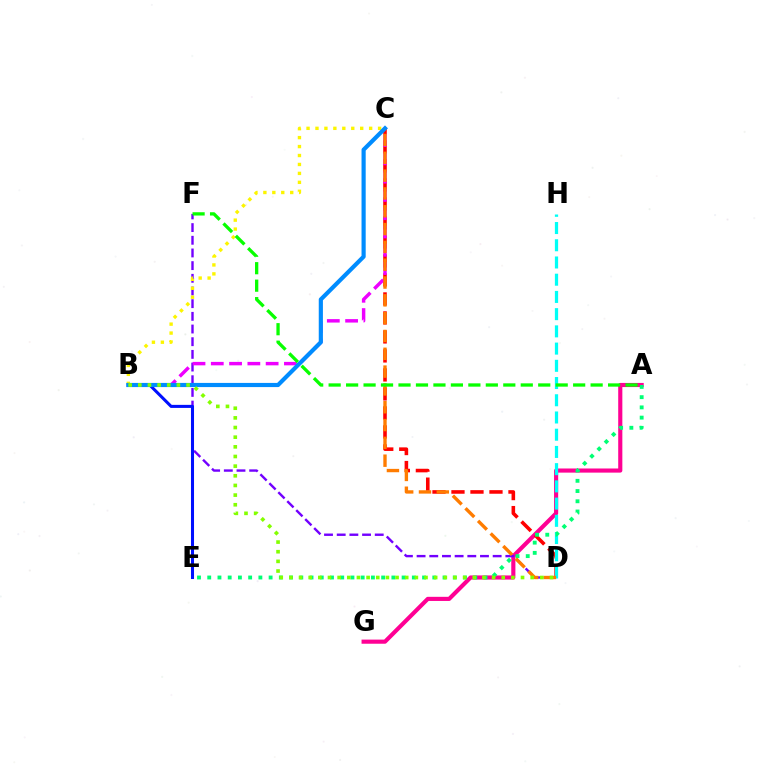{('A', 'G'): [{'color': '#ff0094', 'line_style': 'solid', 'thickness': 2.98}], ('C', 'D'): [{'color': '#ff0000', 'line_style': 'dashed', 'thickness': 2.58}, {'color': '#ff7c00', 'line_style': 'dashed', 'thickness': 2.42}], ('D', 'F'): [{'color': '#7200ff', 'line_style': 'dashed', 'thickness': 1.72}], ('B', 'C'): [{'color': '#ee00ff', 'line_style': 'dashed', 'thickness': 2.48}, {'color': '#fcf500', 'line_style': 'dotted', 'thickness': 2.43}, {'color': '#008cff', 'line_style': 'solid', 'thickness': 3.0}], ('D', 'H'): [{'color': '#00fff6', 'line_style': 'dashed', 'thickness': 2.34}], ('B', 'E'): [{'color': '#0010ff', 'line_style': 'solid', 'thickness': 2.2}], ('A', 'E'): [{'color': '#00ff74', 'line_style': 'dotted', 'thickness': 2.78}], ('A', 'F'): [{'color': '#08ff00', 'line_style': 'dashed', 'thickness': 2.37}], ('B', 'D'): [{'color': '#84ff00', 'line_style': 'dotted', 'thickness': 2.62}]}